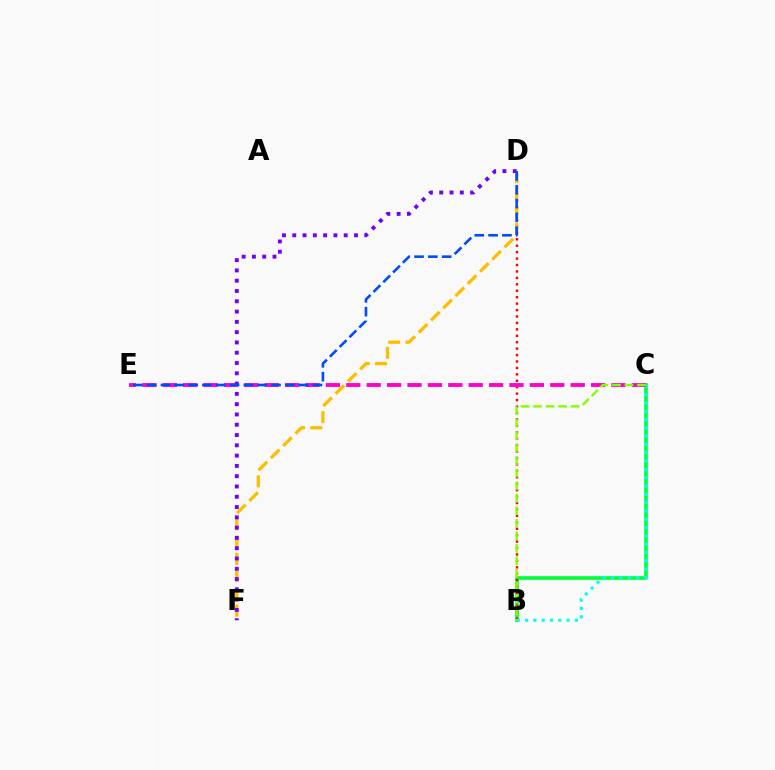{('B', 'C'): [{'color': '#00ff39', 'line_style': 'solid', 'thickness': 2.62}, {'color': '#00fff6', 'line_style': 'dotted', 'thickness': 2.26}, {'color': '#84ff00', 'line_style': 'dashed', 'thickness': 1.7}], ('B', 'D'): [{'color': '#ff0000', 'line_style': 'dotted', 'thickness': 1.75}], ('C', 'E'): [{'color': '#ff00cf', 'line_style': 'dashed', 'thickness': 2.77}], ('D', 'F'): [{'color': '#ffbd00', 'line_style': 'dashed', 'thickness': 2.35}, {'color': '#7200ff', 'line_style': 'dotted', 'thickness': 2.8}], ('D', 'E'): [{'color': '#004bff', 'line_style': 'dashed', 'thickness': 1.88}]}